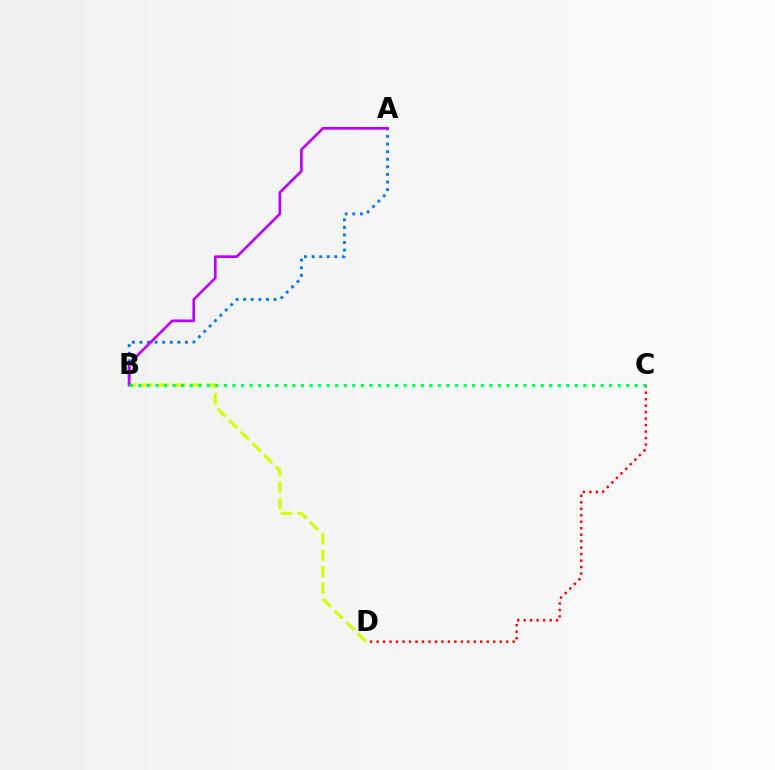{('A', 'B'): [{'color': '#0074ff', 'line_style': 'dotted', 'thickness': 2.06}, {'color': '#b900ff', 'line_style': 'solid', 'thickness': 1.92}], ('B', 'D'): [{'color': '#d1ff00', 'line_style': 'dashed', 'thickness': 2.23}], ('C', 'D'): [{'color': '#ff0000', 'line_style': 'dotted', 'thickness': 1.76}], ('B', 'C'): [{'color': '#00ff5c', 'line_style': 'dotted', 'thickness': 2.33}]}